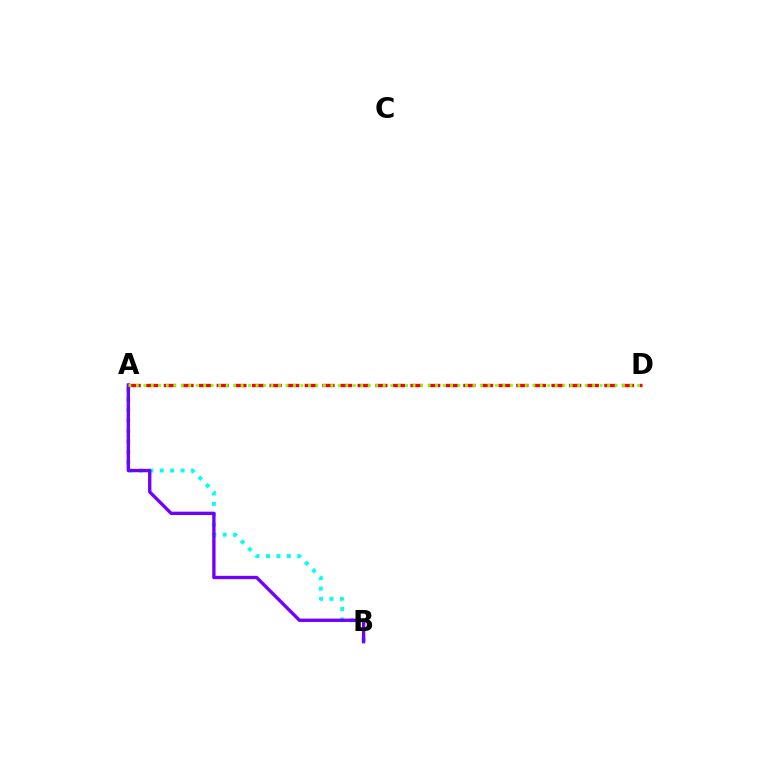{('A', 'B'): [{'color': '#00fff6', 'line_style': 'dotted', 'thickness': 2.83}, {'color': '#7200ff', 'line_style': 'solid', 'thickness': 2.41}], ('A', 'D'): [{'color': '#ff0000', 'line_style': 'dashed', 'thickness': 2.39}, {'color': '#84ff00', 'line_style': 'dotted', 'thickness': 2.03}]}